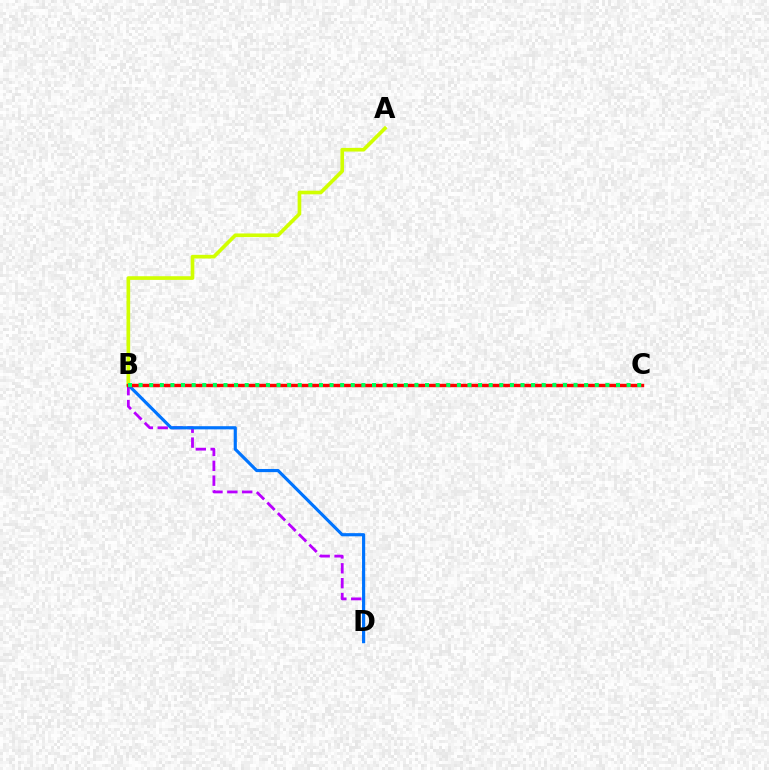{('B', 'D'): [{'color': '#b900ff', 'line_style': 'dashed', 'thickness': 2.02}, {'color': '#0074ff', 'line_style': 'solid', 'thickness': 2.27}], ('A', 'B'): [{'color': '#d1ff00', 'line_style': 'solid', 'thickness': 2.63}], ('B', 'C'): [{'color': '#ff0000', 'line_style': 'solid', 'thickness': 2.46}, {'color': '#00ff5c', 'line_style': 'dotted', 'thickness': 2.88}]}